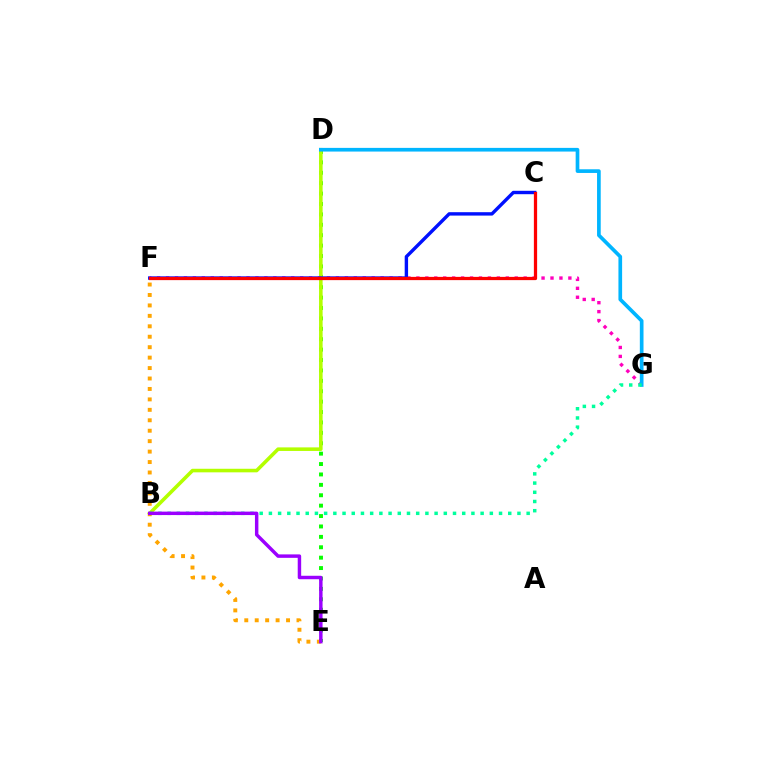{('D', 'E'): [{'color': '#08ff00', 'line_style': 'dotted', 'thickness': 2.83}], ('B', 'D'): [{'color': '#b3ff00', 'line_style': 'solid', 'thickness': 2.57}], ('E', 'F'): [{'color': '#ffa500', 'line_style': 'dotted', 'thickness': 2.84}], ('F', 'G'): [{'color': '#ff00bd', 'line_style': 'dotted', 'thickness': 2.43}], ('C', 'F'): [{'color': '#0010ff', 'line_style': 'solid', 'thickness': 2.45}, {'color': '#ff0000', 'line_style': 'solid', 'thickness': 2.34}], ('D', 'G'): [{'color': '#00b5ff', 'line_style': 'solid', 'thickness': 2.65}], ('B', 'G'): [{'color': '#00ff9d', 'line_style': 'dotted', 'thickness': 2.5}], ('B', 'E'): [{'color': '#9b00ff', 'line_style': 'solid', 'thickness': 2.48}]}